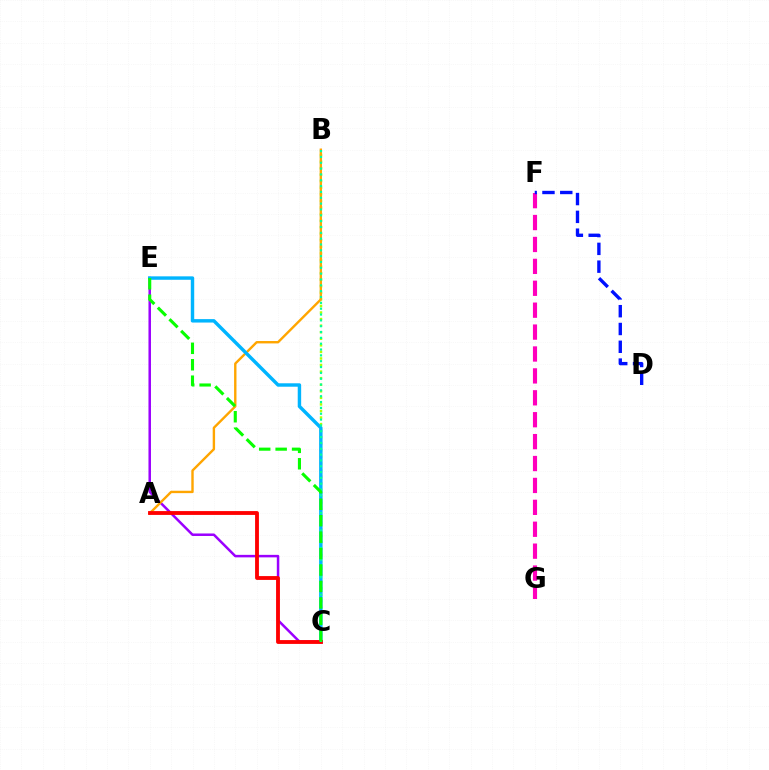{('C', 'E'): [{'color': '#9b00ff', 'line_style': 'solid', 'thickness': 1.8}, {'color': '#00b5ff', 'line_style': 'solid', 'thickness': 2.47}, {'color': '#08ff00', 'line_style': 'dashed', 'thickness': 2.23}], ('B', 'C'): [{'color': '#b3ff00', 'line_style': 'dotted', 'thickness': 1.78}, {'color': '#00ff9d', 'line_style': 'dotted', 'thickness': 1.59}], ('A', 'B'): [{'color': '#ffa500', 'line_style': 'solid', 'thickness': 1.72}], ('F', 'G'): [{'color': '#ff00bd', 'line_style': 'dashed', 'thickness': 2.98}], ('A', 'C'): [{'color': '#ff0000', 'line_style': 'solid', 'thickness': 2.76}], ('D', 'F'): [{'color': '#0010ff', 'line_style': 'dashed', 'thickness': 2.42}]}